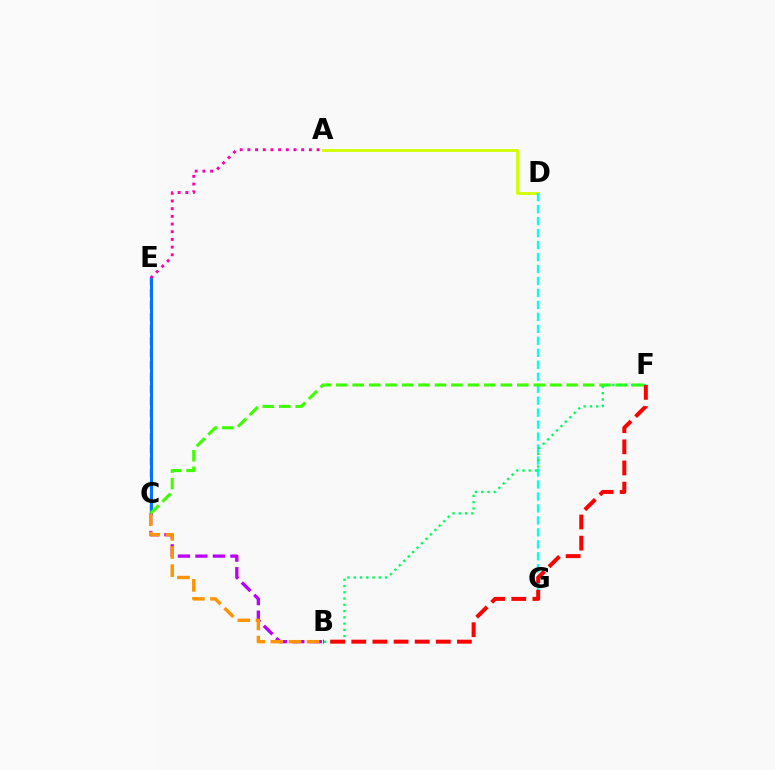{('A', 'D'): [{'color': '#d1ff00', 'line_style': 'solid', 'thickness': 2.04}], ('D', 'G'): [{'color': '#00fff6', 'line_style': 'dashed', 'thickness': 1.63}], ('C', 'E'): [{'color': '#2500ff', 'line_style': 'dashed', 'thickness': 1.63}, {'color': '#0074ff', 'line_style': 'solid', 'thickness': 2.13}], ('B', 'C'): [{'color': '#b900ff', 'line_style': 'dashed', 'thickness': 2.37}, {'color': '#ff9400', 'line_style': 'dashed', 'thickness': 2.46}], ('C', 'F'): [{'color': '#3dff00', 'line_style': 'dashed', 'thickness': 2.24}], ('A', 'E'): [{'color': '#ff00ac', 'line_style': 'dotted', 'thickness': 2.09}], ('B', 'F'): [{'color': '#00ff5c', 'line_style': 'dotted', 'thickness': 1.7}, {'color': '#ff0000', 'line_style': 'dashed', 'thickness': 2.87}]}